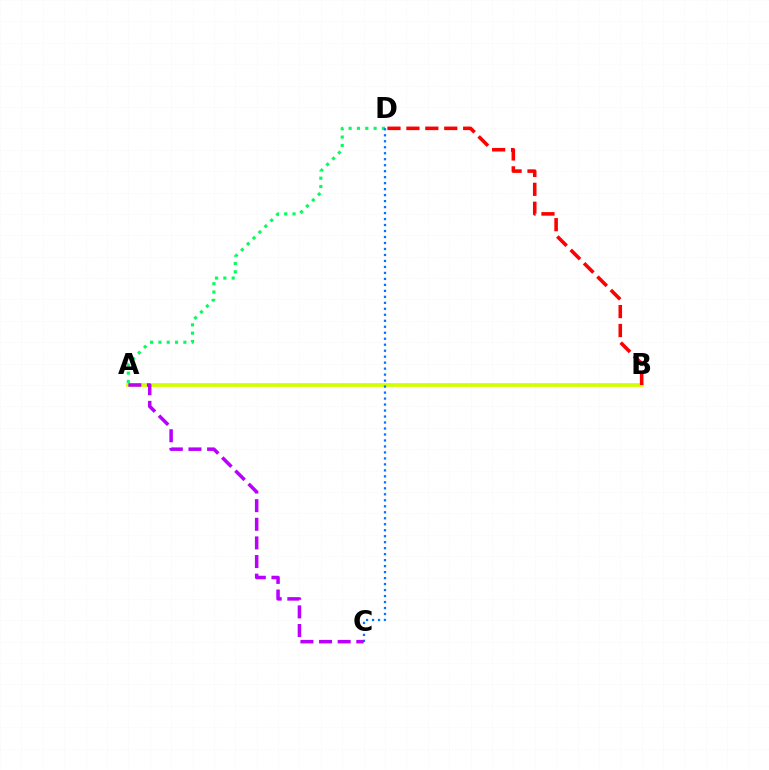{('A', 'B'): [{'color': '#d1ff00', 'line_style': 'solid', 'thickness': 2.69}], ('A', 'D'): [{'color': '#00ff5c', 'line_style': 'dotted', 'thickness': 2.26}], ('C', 'D'): [{'color': '#0074ff', 'line_style': 'dotted', 'thickness': 1.63}], ('A', 'C'): [{'color': '#b900ff', 'line_style': 'dashed', 'thickness': 2.53}], ('B', 'D'): [{'color': '#ff0000', 'line_style': 'dashed', 'thickness': 2.57}]}